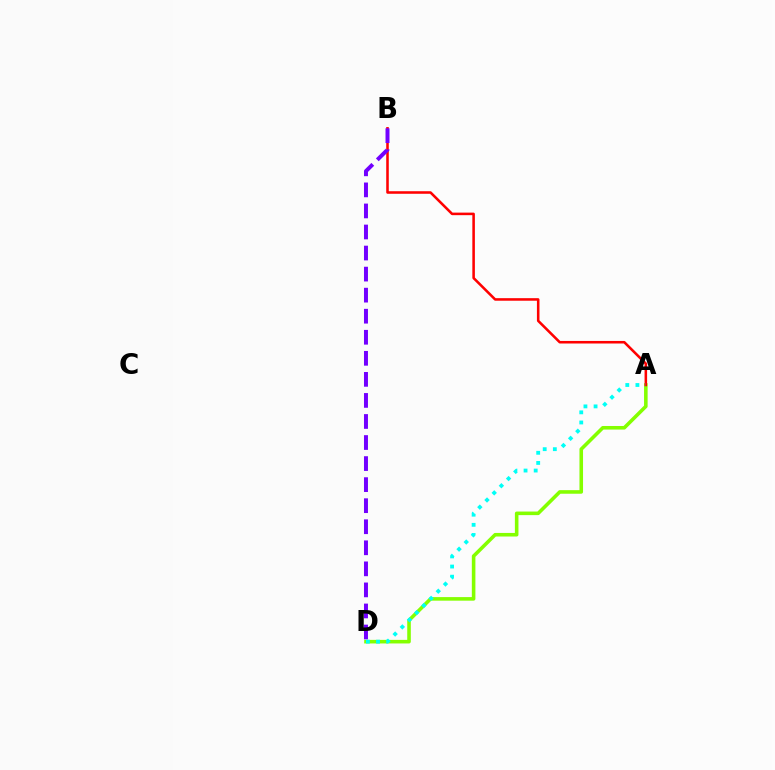{('A', 'D'): [{'color': '#84ff00', 'line_style': 'solid', 'thickness': 2.58}, {'color': '#00fff6', 'line_style': 'dotted', 'thickness': 2.75}], ('A', 'B'): [{'color': '#ff0000', 'line_style': 'solid', 'thickness': 1.84}], ('B', 'D'): [{'color': '#7200ff', 'line_style': 'dashed', 'thickness': 2.86}]}